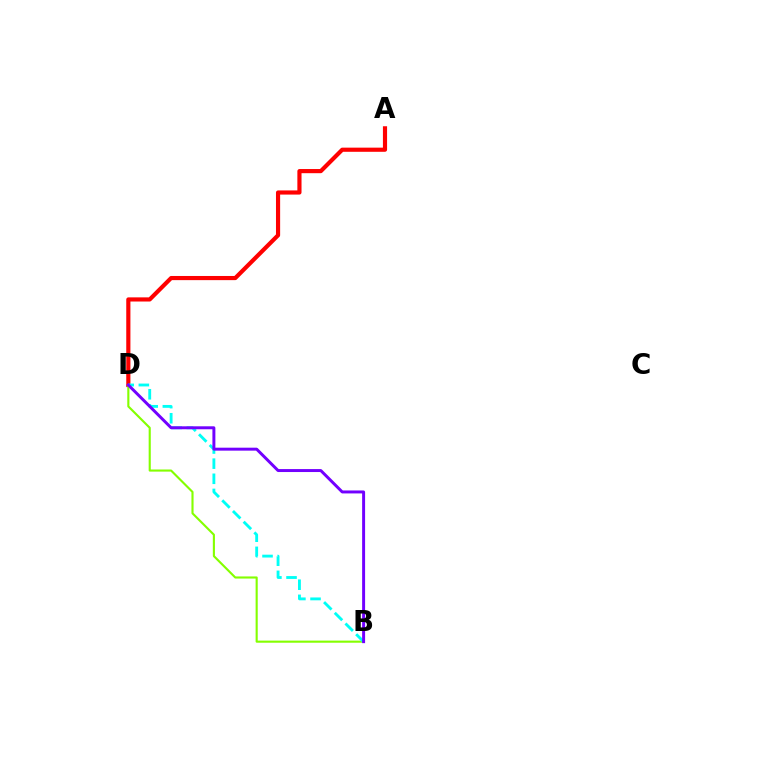{('A', 'D'): [{'color': '#ff0000', 'line_style': 'solid', 'thickness': 2.99}], ('B', 'D'): [{'color': '#84ff00', 'line_style': 'solid', 'thickness': 1.53}, {'color': '#00fff6', 'line_style': 'dashed', 'thickness': 2.06}, {'color': '#7200ff', 'line_style': 'solid', 'thickness': 2.13}]}